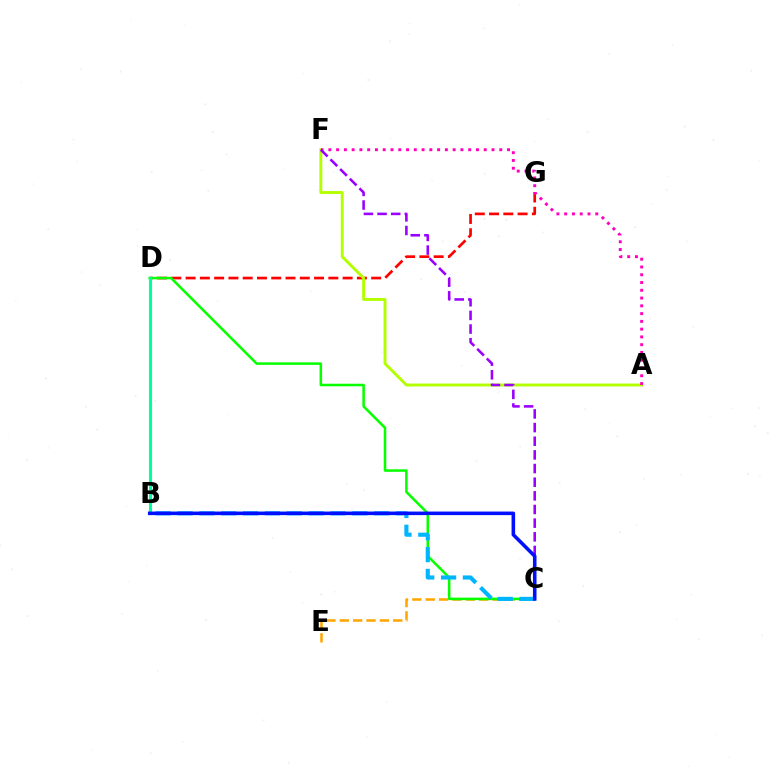{('D', 'G'): [{'color': '#ff0000', 'line_style': 'dashed', 'thickness': 1.94}], ('C', 'E'): [{'color': '#ffa500', 'line_style': 'dashed', 'thickness': 1.82}], ('A', 'F'): [{'color': '#b3ff00', 'line_style': 'solid', 'thickness': 2.1}, {'color': '#ff00bd', 'line_style': 'dotted', 'thickness': 2.11}], ('C', 'D'): [{'color': '#08ff00', 'line_style': 'solid', 'thickness': 1.83}], ('C', 'F'): [{'color': '#9b00ff', 'line_style': 'dashed', 'thickness': 1.85}], ('B', 'C'): [{'color': '#00b5ff', 'line_style': 'dashed', 'thickness': 2.97}, {'color': '#0010ff', 'line_style': 'solid', 'thickness': 2.56}], ('B', 'D'): [{'color': '#00ff9d', 'line_style': 'solid', 'thickness': 2.24}]}